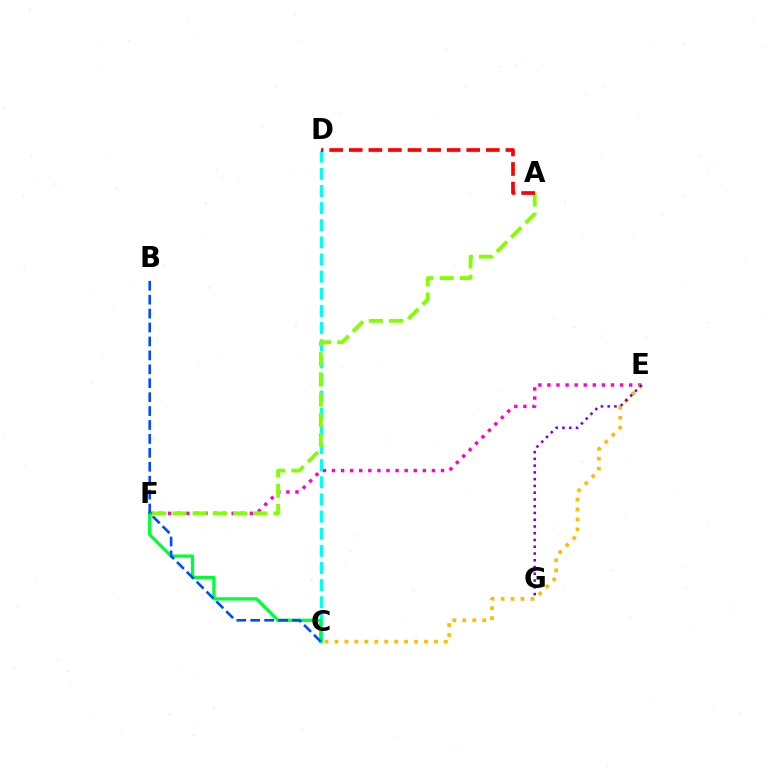{('E', 'F'): [{'color': '#ff00cf', 'line_style': 'dotted', 'thickness': 2.47}], ('C', 'D'): [{'color': '#00fff6', 'line_style': 'dashed', 'thickness': 2.33}], ('C', 'E'): [{'color': '#ffbd00', 'line_style': 'dotted', 'thickness': 2.7}], ('C', 'F'): [{'color': '#00ff39', 'line_style': 'solid', 'thickness': 2.36}], ('B', 'C'): [{'color': '#004bff', 'line_style': 'dashed', 'thickness': 1.89}], ('A', 'F'): [{'color': '#84ff00', 'line_style': 'dashed', 'thickness': 2.75}], ('E', 'G'): [{'color': '#7200ff', 'line_style': 'dotted', 'thickness': 1.84}], ('A', 'D'): [{'color': '#ff0000', 'line_style': 'dashed', 'thickness': 2.66}]}